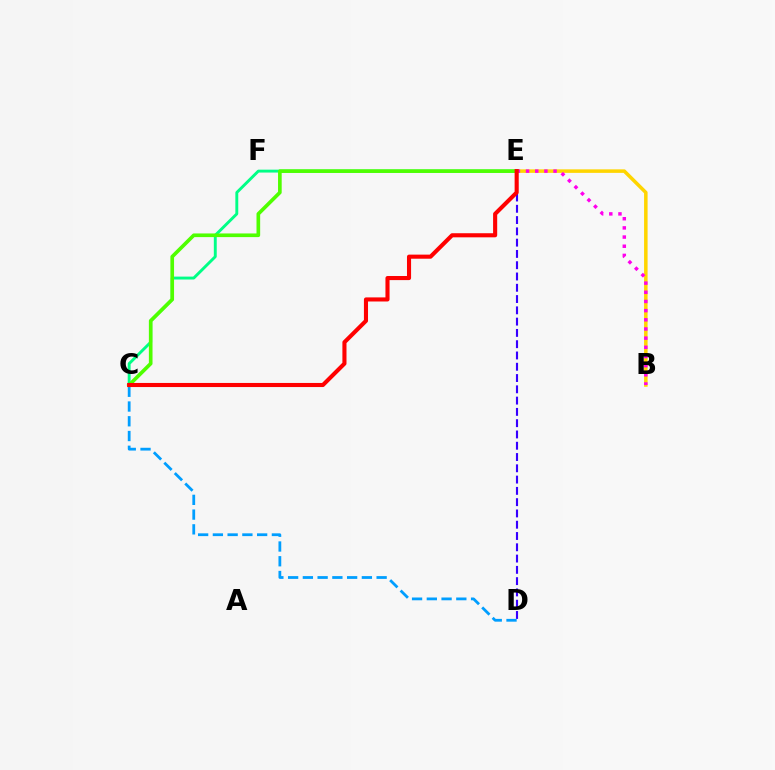{('D', 'E'): [{'color': '#3700ff', 'line_style': 'dashed', 'thickness': 1.53}], ('B', 'E'): [{'color': '#ffd500', 'line_style': 'solid', 'thickness': 2.53}, {'color': '#ff00ed', 'line_style': 'dotted', 'thickness': 2.49}], ('C', 'E'): [{'color': '#00ff86', 'line_style': 'solid', 'thickness': 2.09}, {'color': '#4fff00', 'line_style': 'solid', 'thickness': 2.63}, {'color': '#ff0000', 'line_style': 'solid', 'thickness': 2.95}], ('C', 'D'): [{'color': '#009eff', 'line_style': 'dashed', 'thickness': 2.0}]}